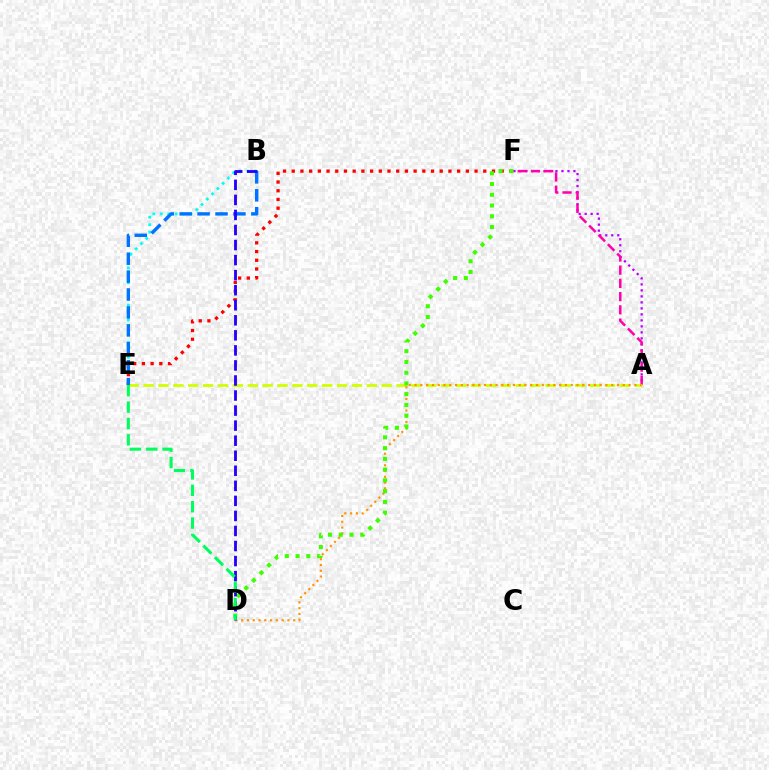{('A', 'F'): [{'color': '#b900ff', 'line_style': 'dotted', 'thickness': 1.63}, {'color': '#ff00ac', 'line_style': 'dashed', 'thickness': 1.8}], ('E', 'F'): [{'color': '#ff0000', 'line_style': 'dotted', 'thickness': 2.37}], ('A', 'E'): [{'color': '#d1ff00', 'line_style': 'dashed', 'thickness': 2.02}], ('B', 'E'): [{'color': '#00fff6', 'line_style': 'dotted', 'thickness': 2.02}, {'color': '#0074ff', 'line_style': 'dashed', 'thickness': 2.43}], ('A', 'D'): [{'color': '#ff9400', 'line_style': 'dotted', 'thickness': 1.57}], ('D', 'F'): [{'color': '#3dff00', 'line_style': 'dotted', 'thickness': 2.92}], ('B', 'D'): [{'color': '#2500ff', 'line_style': 'dashed', 'thickness': 2.04}], ('D', 'E'): [{'color': '#00ff5c', 'line_style': 'dashed', 'thickness': 2.22}]}